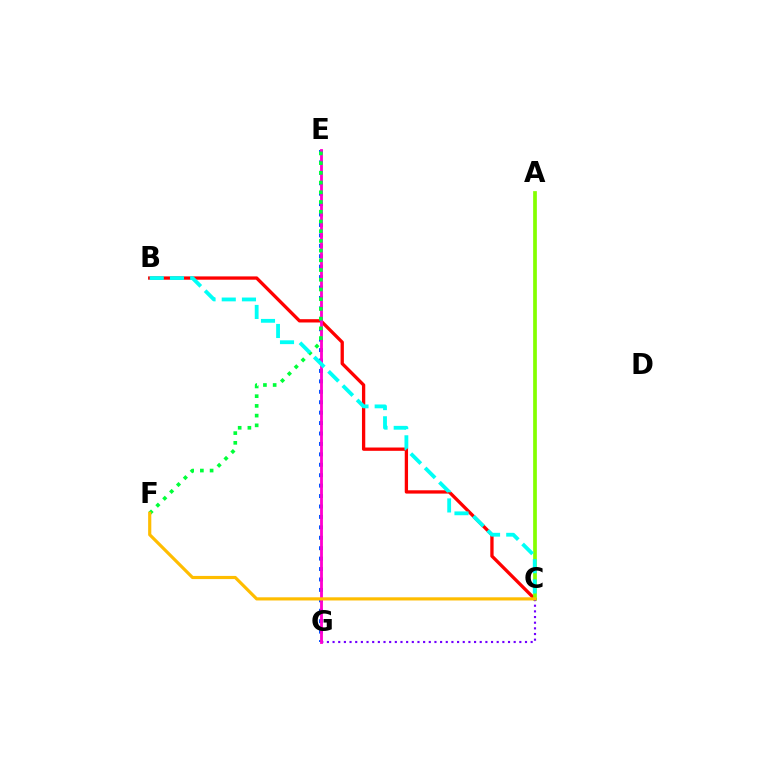{('B', 'C'): [{'color': '#ff0000', 'line_style': 'solid', 'thickness': 2.38}, {'color': '#00fff6', 'line_style': 'dashed', 'thickness': 2.75}], ('E', 'G'): [{'color': '#004bff', 'line_style': 'dotted', 'thickness': 2.83}, {'color': '#ff00cf', 'line_style': 'solid', 'thickness': 2.03}], ('A', 'C'): [{'color': '#84ff00', 'line_style': 'solid', 'thickness': 2.67}], ('C', 'G'): [{'color': '#7200ff', 'line_style': 'dotted', 'thickness': 1.54}], ('E', 'F'): [{'color': '#00ff39', 'line_style': 'dotted', 'thickness': 2.64}], ('C', 'F'): [{'color': '#ffbd00', 'line_style': 'solid', 'thickness': 2.28}]}